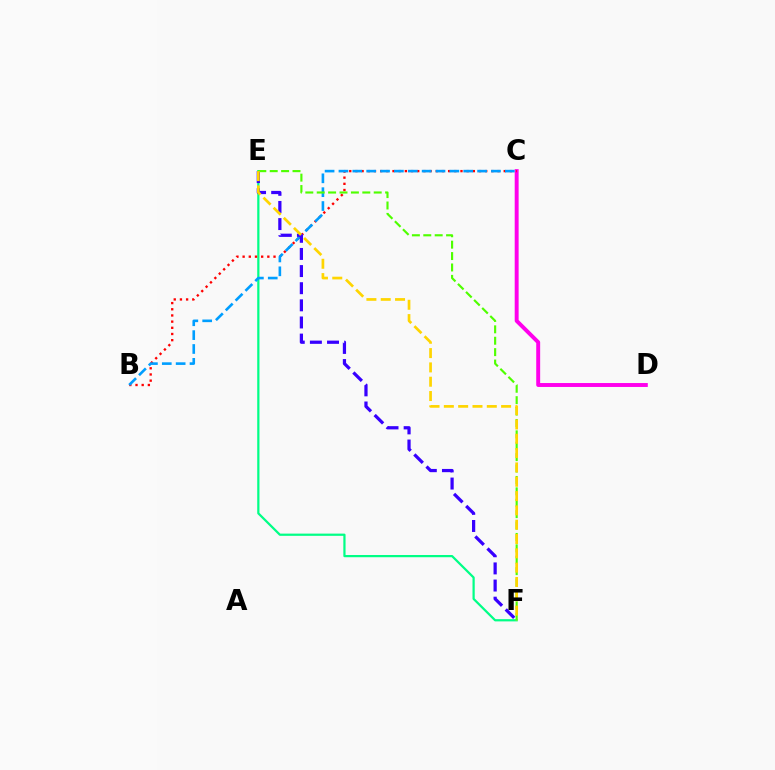{('E', 'F'): [{'color': '#00ff86', 'line_style': 'solid', 'thickness': 1.6}, {'color': '#3700ff', 'line_style': 'dashed', 'thickness': 2.33}, {'color': '#4fff00', 'line_style': 'dashed', 'thickness': 1.55}, {'color': '#ffd500', 'line_style': 'dashed', 'thickness': 1.95}], ('C', 'D'): [{'color': '#ff00ed', 'line_style': 'solid', 'thickness': 2.83}], ('B', 'C'): [{'color': '#ff0000', 'line_style': 'dotted', 'thickness': 1.68}, {'color': '#009eff', 'line_style': 'dashed', 'thickness': 1.88}]}